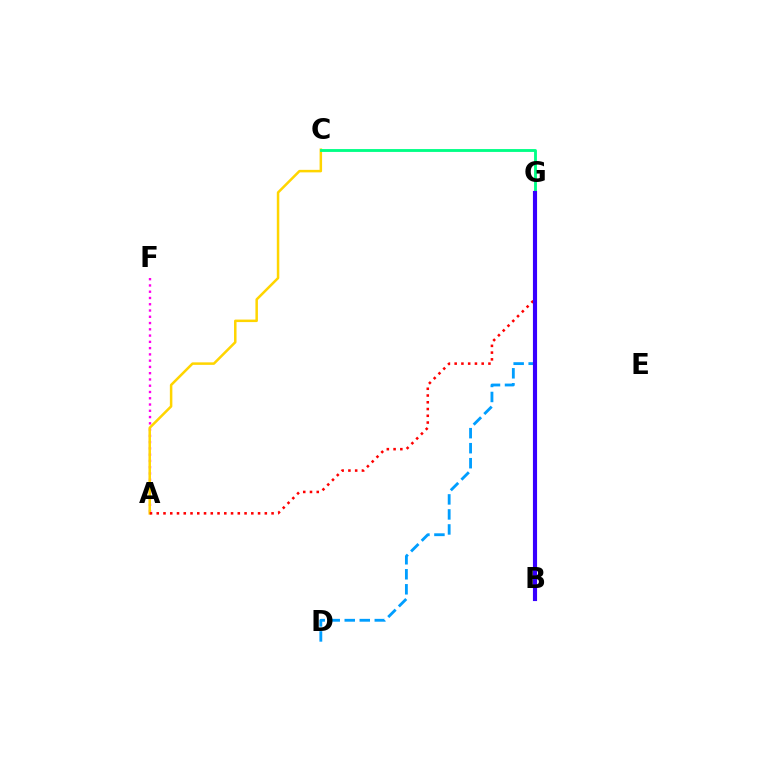{('A', 'F'): [{'color': '#ff00ed', 'line_style': 'dotted', 'thickness': 1.7}], ('A', 'C'): [{'color': '#ffd500', 'line_style': 'solid', 'thickness': 1.81}], ('A', 'G'): [{'color': '#ff0000', 'line_style': 'dotted', 'thickness': 1.84}], ('B', 'G'): [{'color': '#4fff00', 'line_style': 'dashed', 'thickness': 1.97}, {'color': '#3700ff', 'line_style': 'solid', 'thickness': 2.98}], ('D', 'G'): [{'color': '#009eff', 'line_style': 'dashed', 'thickness': 2.04}], ('C', 'G'): [{'color': '#00ff86', 'line_style': 'solid', 'thickness': 2.06}]}